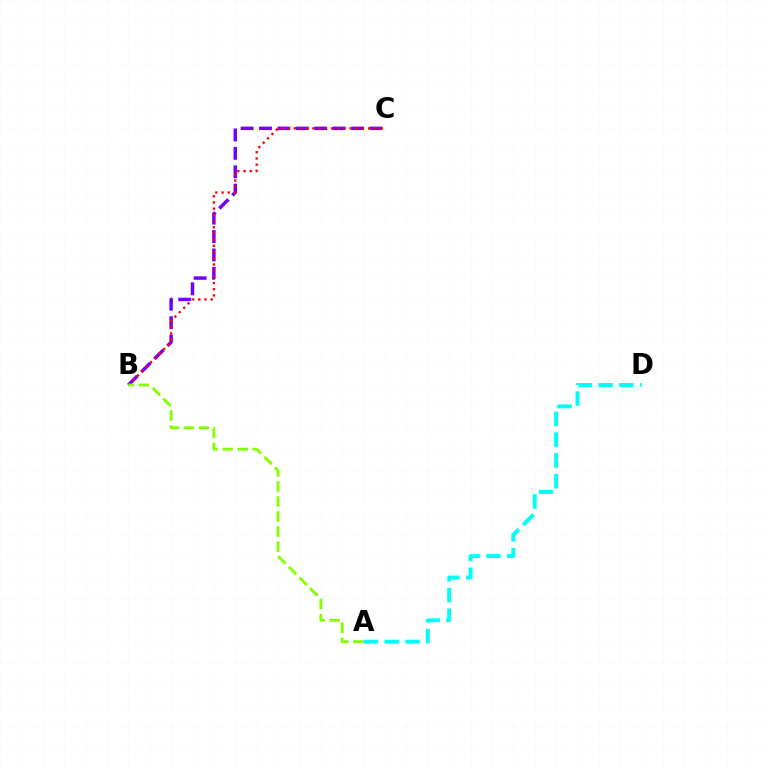{('B', 'C'): [{'color': '#7200ff', 'line_style': 'dashed', 'thickness': 2.5}, {'color': '#ff0000', 'line_style': 'dotted', 'thickness': 1.68}], ('A', 'D'): [{'color': '#00fff6', 'line_style': 'dashed', 'thickness': 2.83}], ('A', 'B'): [{'color': '#84ff00', 'line_style': 'dashed', 'thickness': 2.04}]}